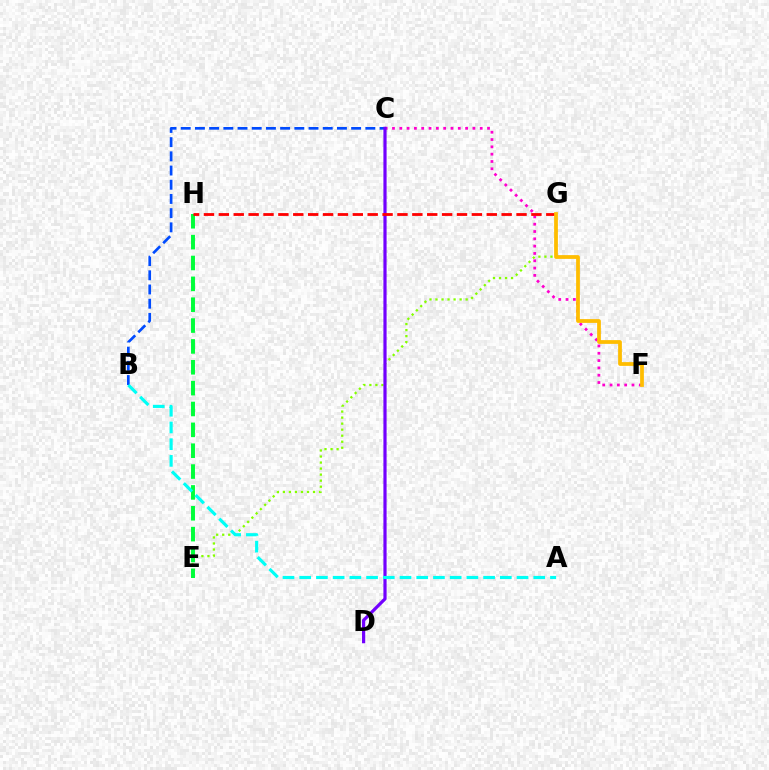{('E', 'G'): [{'color': '#84ff00', 'line_style': 'dotted', 'thickness': 1.64}], ('E', 'H'): [{'color': '#00ff39', 'line_style': 'dashed', 'thickness': 2.83}], ('C', 'F'): [{'color': '#ff00cf', 'line_style': 'dotted', 'thickness': 1.99}], ('B', 'C'): [{'color': '#004bff', 'line_style': 'dashed', 'thickness': 1.93}], ('C', 'D'): [{'color': '#7200ff', 'line_style': 'solid', 'thickness': 2.3}], ('G', 'H'): [{'color': '#ff0000', 'line_style': 'dashed', 'thickness': 2.02}], ('F', 'G'): [{'color': '#ffbd00', 'line_style': 'solid', 'thickness': 2.7}], ('A', 'B'): [{'color': '#00fff6', 'line_style': 'dashed', 'thickness': 2.27}]}